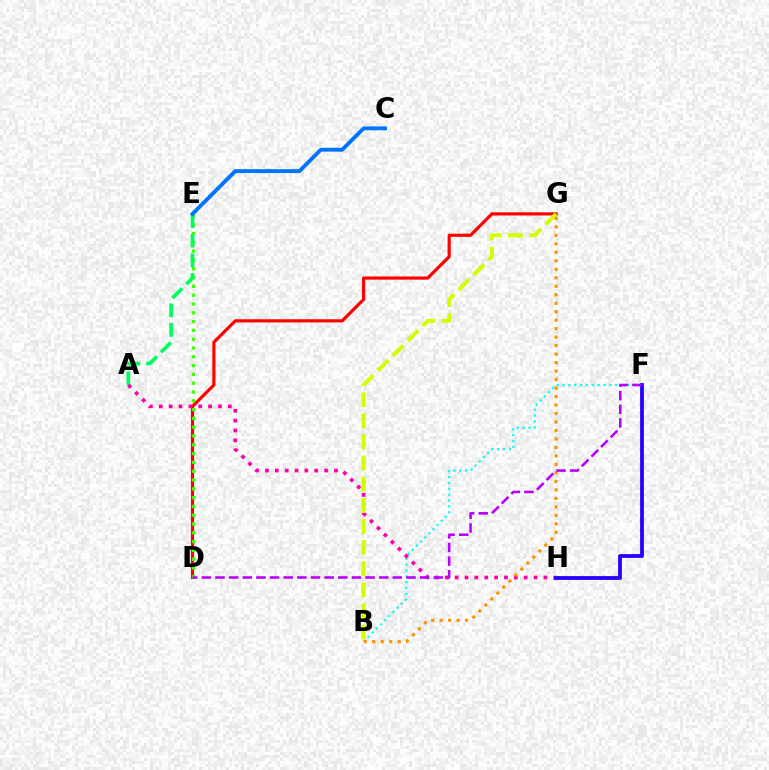{('D', 'G'): [{'color': '#ff0000', 'line_style': 'solid', 'thickness': 2.29}], ('D', 'E'): [{'color': '#3dff00', 'line_style': 'dotted', 'thickness': 2.39}], ('A', 'E'): [{'color': '#00ff5c', 'line_style': 'dashed', 'thickness': 2.67}], ('B', 'F'): [{'color': '#00fff6', 'line_style': 'dotted', 'thickness': 1.59}], ('C', 'E'): [{'color': '#0074ff', 'line_style': 'solid', 'thickness': 2.77}], ('A', 'H'): [{'color': '#ff00ac', 'line_style': 'dotted', 'thickness': 2.68}], ('B', 'G'): [{'color': '#d1ff00', 'line_style': 'dashed', 'thickness': 2.87}, {'color': '#ff9400', 'line_style': 'dotted', 'thickness': 2.31}], ('F', 'H'): [{'color': '#2500ff', 'line_style': 'solid', 'thickness': 2.73}], ('D', 'F'): [{'color': '#b900ff', 'line_style': 'dashed', 'thickness': 1.85}]}